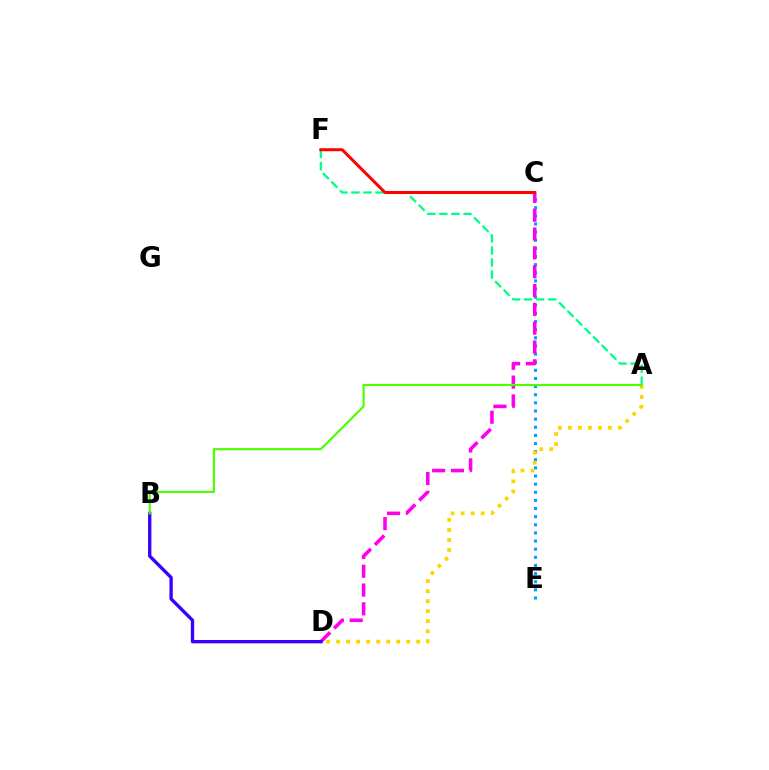{('C', 'E'): [{'color': '#009eff', 'line_style': 'dotted', 'thickness': 2.21}], ('C', 'D'): [{'color': '#ff00ed', 'line_style': 'dashed', 'thickness': 2.56}], ('A', 'F'): [{'color': '#00ff86', 'line_style': 'dashed', 'thickness': 1.64}], ('C', 'F'): [{'color': '#ff0000', 'line_style': 'solid', 'thickness': 2.16}], ('A', 'D'): [{'color': '#ffd500', 'line_style': 'dotted', 'thickness': 2.72}], ('B', 'D'): [{'color': '#3700ff', 'line_style': 'solid', 'thickness': 2.4}], ('A', 'B'): [{'color': '#4fff00', 'line_style': 'solid', 'thickness': 1.56}]}